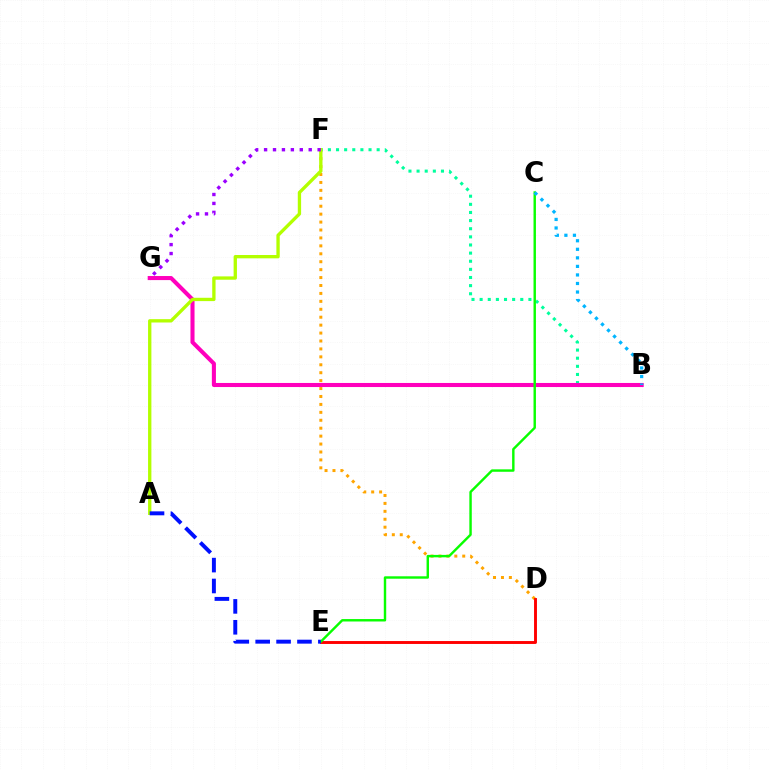{('D', 'F'): [{'color': '#ffa500', 'line_style': 'dotted', 'thickness': 2.15}], ('B', 'F'): [{'color': '#00ff9d', 'line_style': 'dotted', 'thickness': 2.21}], ('B', 'G'): [{'color': '#ff00bd', 'line_style': 'solid', 'thickness': 2.93}], ('D', 'E'): [{'color': '#ff0000', 'line_style': 'solid', 'thickness': 2.09}], ('C', 'E'): [{'color': '#08ff00', 'line_style': 'solid', 'thickness': 1.74}], ('A', 'F'): [{'color': '#b3ff00', 'line_style': 'solid', 'thickness': 2.4}], ('F', 'G'): [{'color': '#9b00ff', 'line_style': 'dotted', 'thickness': 2.43}], ('B', 'C'): [{'color': '#00b5ff', 'line_style': 'dotted', 'thickness': 2.32}], ('A', 'E'): [{'color': '#0010ff', 'line_style': 'dashed', 'thickness': 2.84}]}